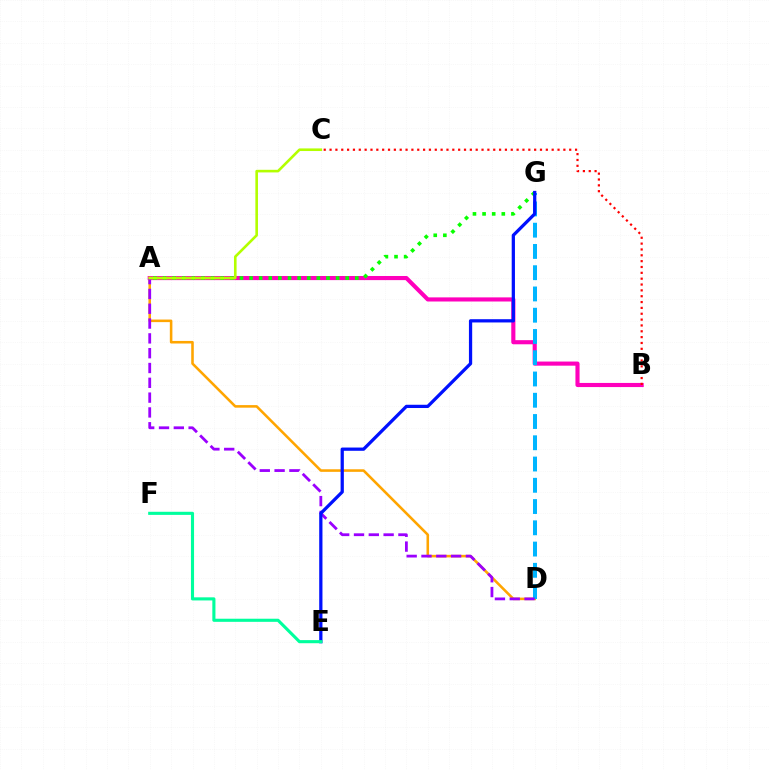{('A', 'B'): [{'color': '#ff00bd', 'line_style': 'solid', 'thickness': 2.97}], ('A', 'D'): [{'color': '#ffa500', 'line_style': 'solid', 'thickness': 1.85}, {'color': '#9b00ff', 'line_style': 'dashed', 'thickness': 2.01}], ('D', 'G'): [{'color': '#00b5ff', 'line_style': 'dashed', 'thickness': 2.89}], ('A', 'G'): [{'color': '#08ff00', 'line_style': 'dotted', 'thickness': 2.61}], ('E', 'G'): [{'color': '#0010ff', 'line_style': 'solid', 'thickness': 2.34}], ('A', 'C'): [{'color': '#b3ff00', 'line_style': 'solid', 'thickness': 1.88}], ('E', 'F'): [{'color': '#00ff9d', 'line_style': 'solid', 'thickness': 2.24}], ('B', 'C'): [{'color': '#ff0000', 'line_style': 'dotted', 'thickness': 1.59}]}